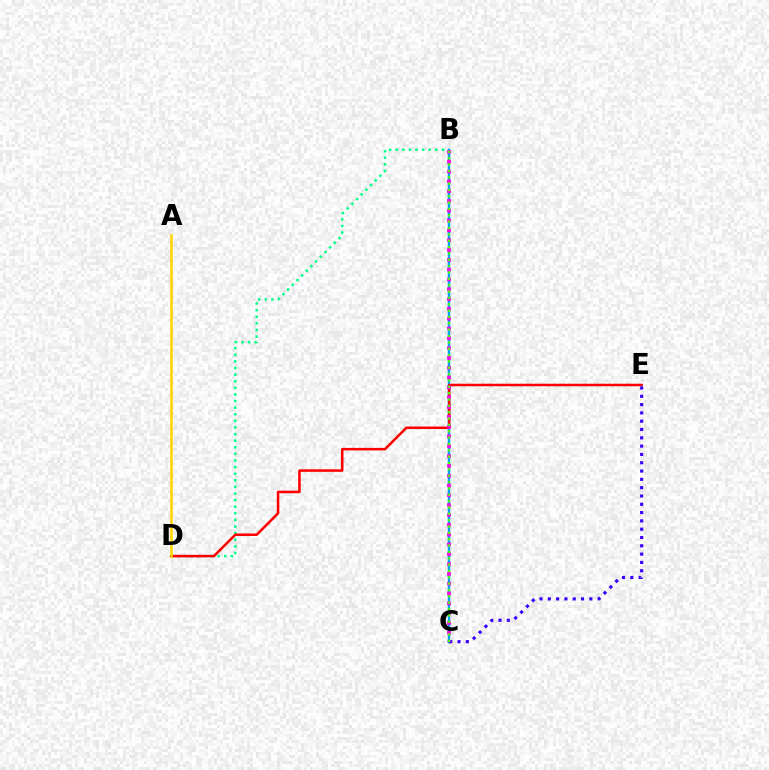{('B', 'D'): [{'color': '#00ff86', 'line_style': 'dotted', 'thickness': 1.79}], ('B', 'C'): [{'color': '#009eff', 'line_style': 'solid', 'thickness': 1.76}, {'color': '#ff00ed', 'line_style': 'dotted', 'thickness': 2.67}, {'color': '#4fff00', 'line_style': 'dotted', 'thickness': 1.73}], ('D', 'E'): [{'color': '#ff0000', 'line_style': 'solid', 'thickness': 1.83}], ('C', 'E'): [{'color': '#3700ff', 'line_style': 'dotted', 'thickness': 2.26}], ('A', 'D'): [{'color': '#ffd500', 'line_style': 'solid', 'thickness': 1.86}]}